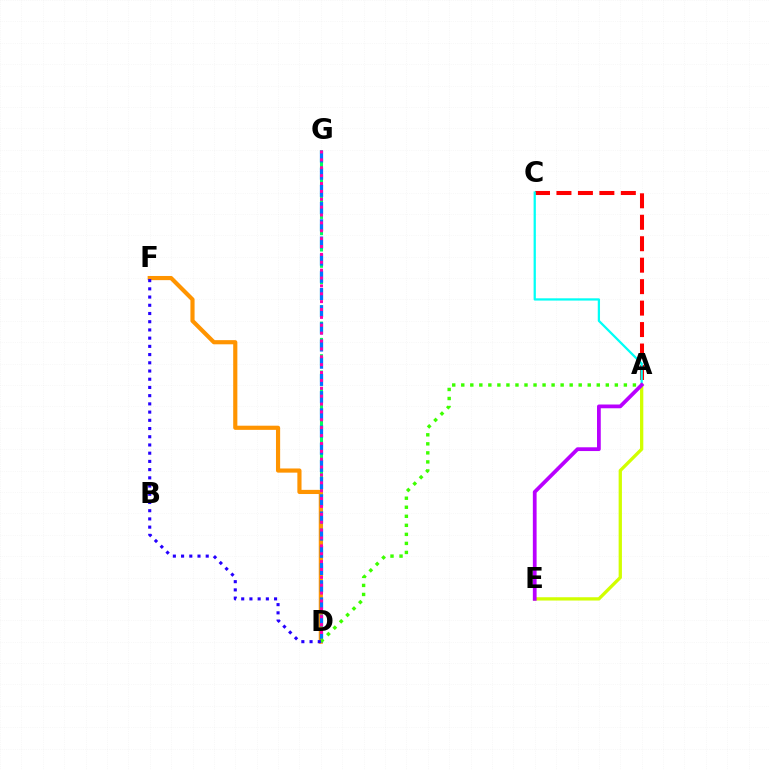{('A', 'C'): [{'color': '#ff0000', 'line_style': 'dashed', 'thickness': 2.92}, {'color': '#00fff6', 'line_style': 'solid', 'thickness': 1.62}], ('A', 'E'): [{'color': '#d1ff00', 'line_style': 'solid', 'thickness': 2.37}, {'color': '#b900ff', 'line_style': 'solid', 'thickness': 2.71}], ('D', 'G'): [{'color': '#00ff5c', 'line_style': 'dashed', 'thickness': 2.21}, {'color': '#0074ff', 'line_style': 'dashed', 'thickness': 2.33}, {'color': '#ff00ac', 'line_style': 'dotted', 'thickness': 2.14}], ('D', 'F'): [{'color': '#ff9400', 'line_style': 'solid', 'thickness': 2.99}, {'color': '#2500ff', 'line_style': 'dotted', 'thickness': 2.23}], ('A', 'D'): [{'color': '#3dff00', 'line_style': 'dotted', 'thickness': 2.45}]}